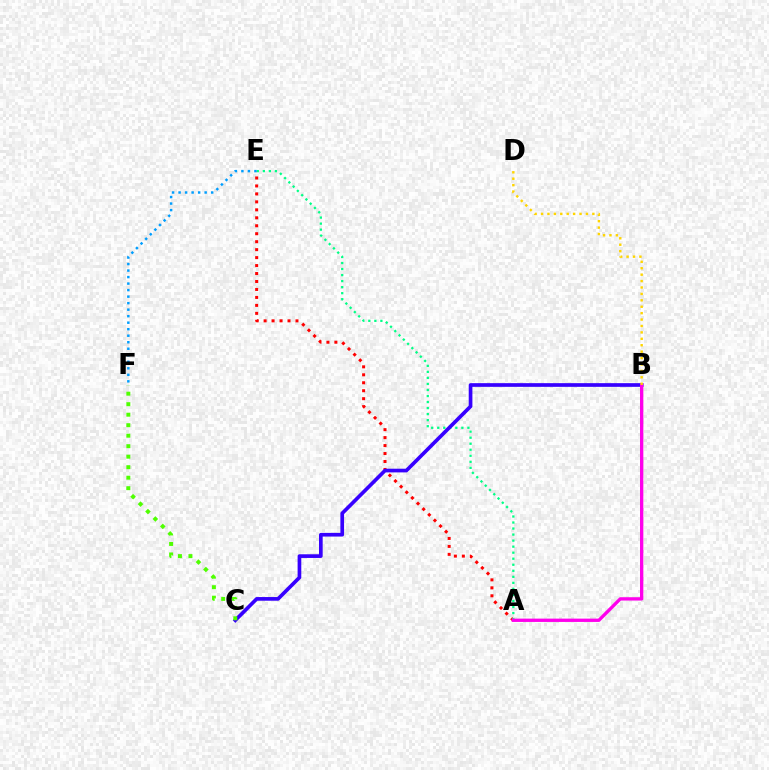{('A', 'E'): [{'color': '#ff0000', 'line_style': 'dotted', 'thickness': 2.16}, {'color': '#00ff86', 'line_style': 'dotted', 'thickness': 1.64}], ('B', 'C'): [{'color': '#3700ff', 'line_style': 'solid', 'thickness': 2.65}], ('C', 'F'): [{'color': '#4fff00', 'line_style': 'dotted', 'thickness': 2.85}], ('A', 'B'): [{'color': '#ff00ed', 'line_style': 'solid', 'thickness': 2.39}], ('B', 'D'): [{'color': '#ffd500', 'line_style': 'dotted', 'thickness': 1.74}], ('E', 'F'): [{'color': '#009eff', 'line_style': 'dotted', 'thickness': 1.77}]}